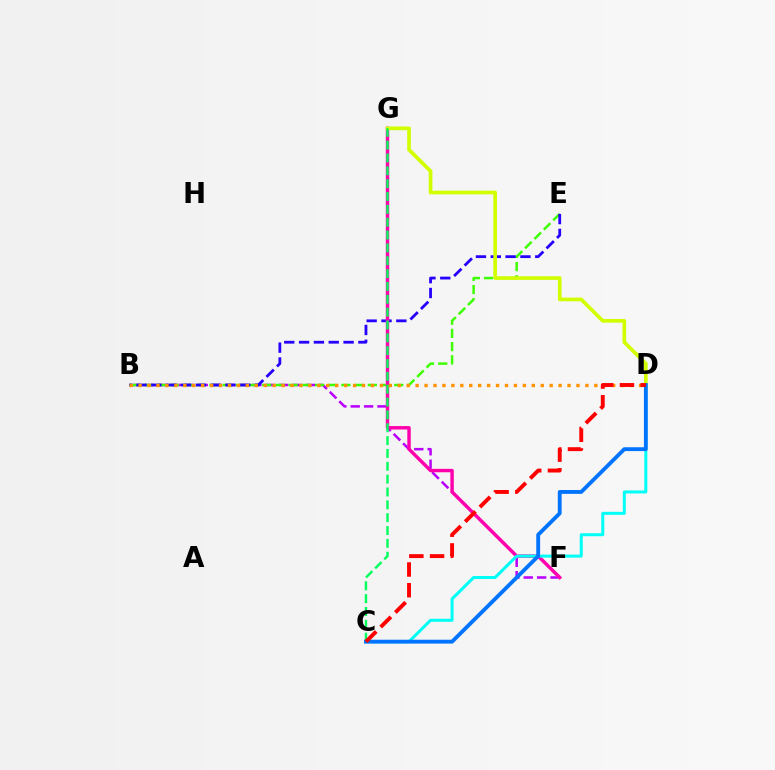{('B', 'F'): [{'color': '#b900ff', 'line_style': 'dashed', 'thickness': 1.82}], ('B', 'E'): [{'color': '#3dff00', 'line_style': 'dashed', 'thickness': 1.79}, {'color': '#2500ff', 'line_style': 'dashed', 'thickness': 2.01}], ('F', 'G'): [{'color': '#ff00ac', 'line_style': 'solid', 'thickness': 2.47}], ('D', 'G'): [{'color': '#d1ff00', 'line_style': 'solid', 'thickness': 2.65}], ('C', 'G'): [{'color': '#00ff5c', 'line_style': 'dashed', 'thickness': 1.75}], ('B', 'D'): [{'color': '#ff9400', 'line_style': 'dotted', 'thickness': 2.43}], ('C', 'D'): [{'color': '#00fff6', 'line_style': 'solid', 'thickness': 2.17}, {'color': '#0074ff', 'line_style': 'solid', 'thickness': 2.77}, {'color': '#ff0000', 'line_style': 'dashed', 'thickness': 2.81}]}